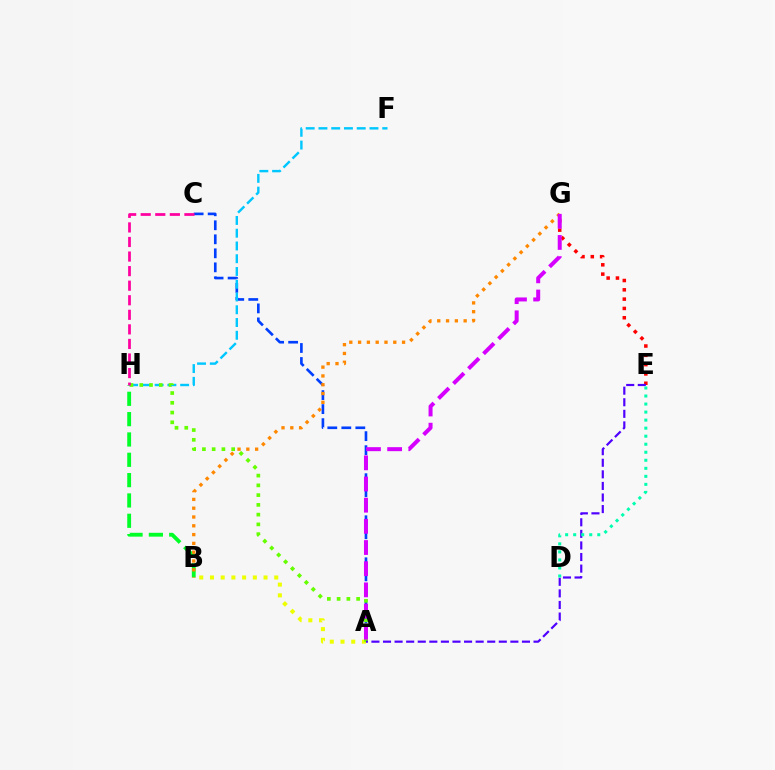{('A', 'B'): [{'color': '#eeff00', 'line_style': 'dotted', 'thickness': 2.91}], ('A', 'C'): [{'color': '#003fff', 'line_style': 'dashed', 'thickness': 1.9}], ('E', 'G'): [{'color': '#ff0000', 'line_style': 'dotted', 'thickness': 2.53}], ('B', 'H'): [{'color': '#00ff27', 'line_style': 'dashed', 'thickness': 2.76}], ('F', 'H'): [{'color': '#00c7ff', 'line_style': 'dashed', 'thickness': 1.73}], ('A', 'H'): [{'color': '#66ff00', 'line_style': 'dotted', 'thickness': 2.65}], ('A', 'E'): [{'color': '#4f00ff', 'line_style': 'dashed', 'thickness': 1.57}], ('C', 'H'): [{'color': '#ff00a0', 'line_style': 'dashed', 'thickness': 1.98}], ('B', 'G'): [{'color': '#ff8800', 'line_style': 'dotted', 'thickness': 2.39}], ('D', 'E'): [{'color': '#00ffaf', 'line_style': 'dotted', 'thickness': 2.18}], ('A', 'G'): [{'color': '#d600ff', 'line_style': 'dashed', 'thickness': 2.88}]}